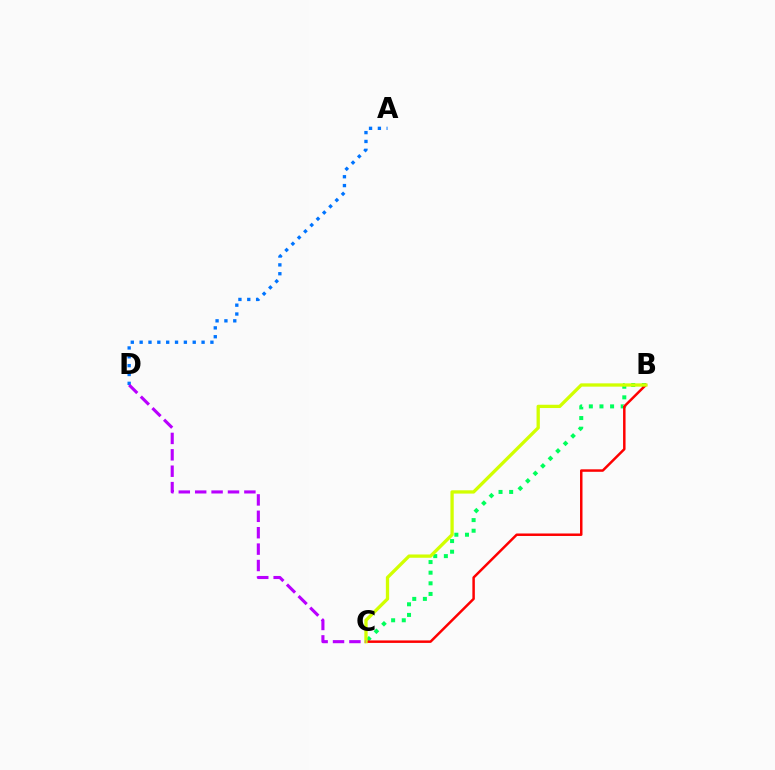{('A', 'D'): [{'color': '#0074ff', 'line_style': 'dotted', 'thickness': 2.4}], ('B', 'C'): [{'color': '#00ff5c', 'line_style': 'dotted', 'thickness': 2.89}, {'color': '#ff0000', 'line_style': 'solid', 'thickness': 1.79}, {'color': '#d1ff00', 'line_style': 'solid', 'thickness': 2.37}], ('C', 'D'): [{'color': '#b900ff', 'line_style': 'dashed', 'thickness': 2.23}]}